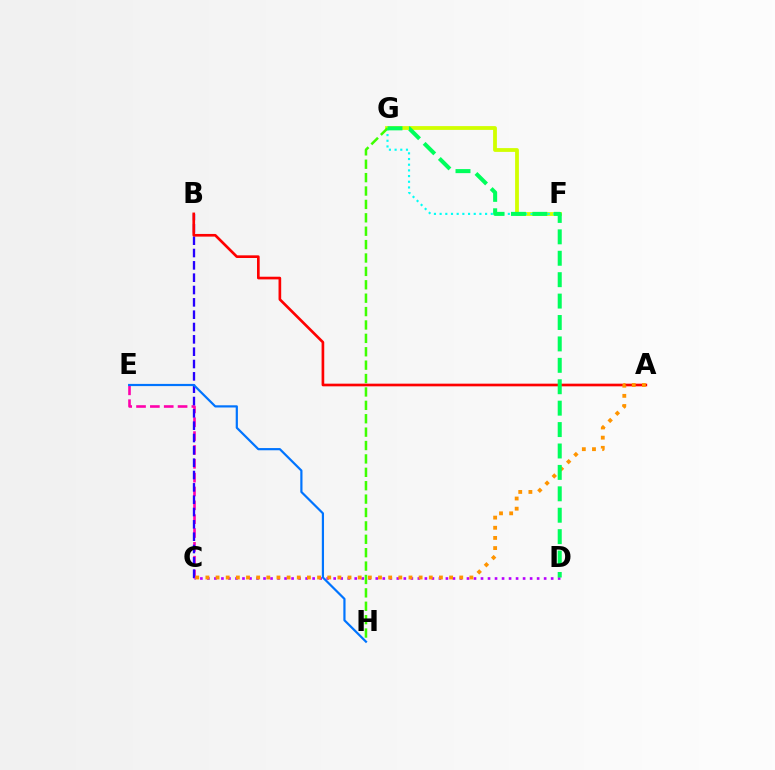{('F', 'G'): [{'color': '#d1ff00', 'line_style': 'solid', 'thickness': 2.73}, {'color': '#00fff6', 'line_style': 'dotted', 'thickness': 1.54}], ('C', 'E'): [{'color': '#ff00ac', 'line_style': 'dashed', 'thickness': 1.88}], ('B', 'C'): [{'color': '#2500ff', 'line_style': 'dashed', 'thickness': 1.68}], ('G', 'H'): [{'color': '#3dff00', 'line_style': 'dashed', 'thickness': 1.82}], ('C', 'D'): [{'color': '#b900ff', 'line_style': 'dotted', 'thickness': 1.91}], ('A', 'B'): [{'color': '#ff0000', 'line_style': 'solid', 'thickness': 1.92}], ('A', 'C'): [{'color': '#ff9400', 'line_style': 'dotted', 'thickness': 2.76}], ('E', 'H'): [{'color': '#0074ff', 'line_style': 'solid', 'thickness': 1.58}], ('D', 'G'): [{'color': '#00ff5c', 'line_style': 'dashed', 'thickness': 2.91}]}